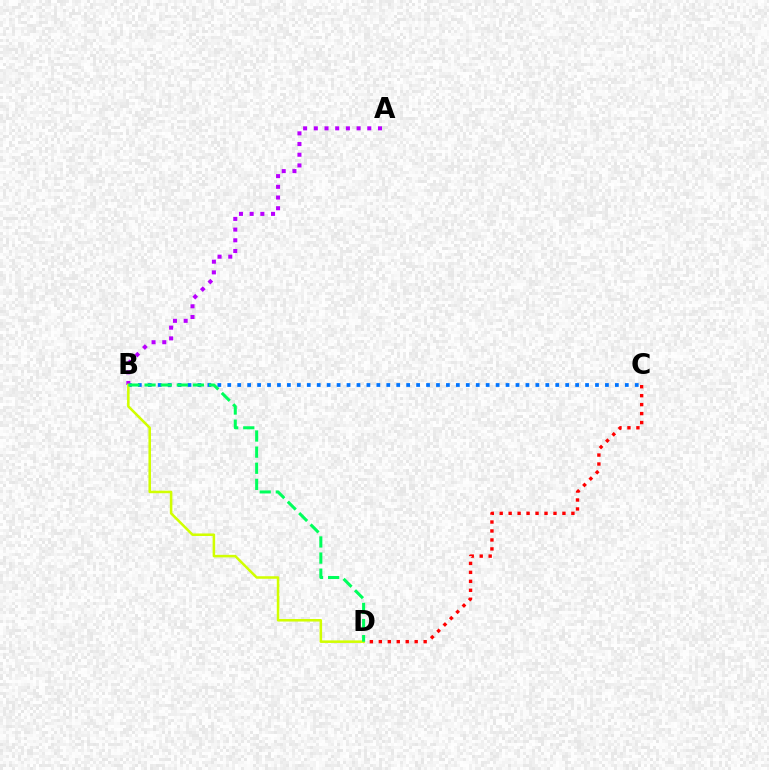{('B', 'C'): [{'color': '#0074ff', 'line_style': 'dotted', 'thickness': 2.7}], ('C', 'D'): [{'color': '#ff0000', 'line_style': 'dotted', 'thickness': 2.44}], ('A', 'B'): [{'color': '#b900ff', 'line_style': 'dotted', 'thickness': 2.91}], ('B', 'D'): [{'color': '#d1ff00', 'line_style': 'solid', 'thickness': 1.82}, {'color': '#00ff5c', 'line_style': 'dashed', 'thickness': 2.19}]}